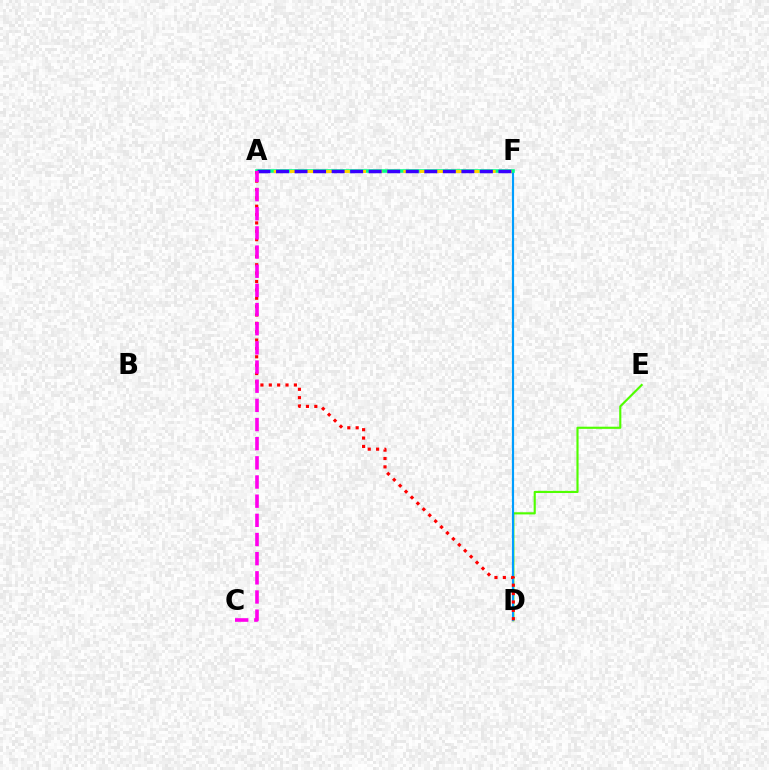{('D', 'E'): [{'color': '#4fff00', 'line_style': 'solid', 'thickness': 1.54}], ('D', 'F'): [{'color': '#009eff', 'line_style': 'solid', 'thickness': 1.55}], ('A', 'F'): [{'color': '#00ff86', 'line_style': 'solid', 'thickness': 2.57}, {'color': '#ffd500', 'line_style': 'dashed', 'thickness': 2.2}, {'color': '#3700ff', 'line_style': 'dashed', 'thickness': 2.52}], ('A', 'D'): [{'color': '#ff0000', 'line_style': 'dotted', 'thickness': 2.27}], ('A', 'C'): [{'color': '#ff00ed', 'line_style': 'dashed', 'thickness': 2.6}]}